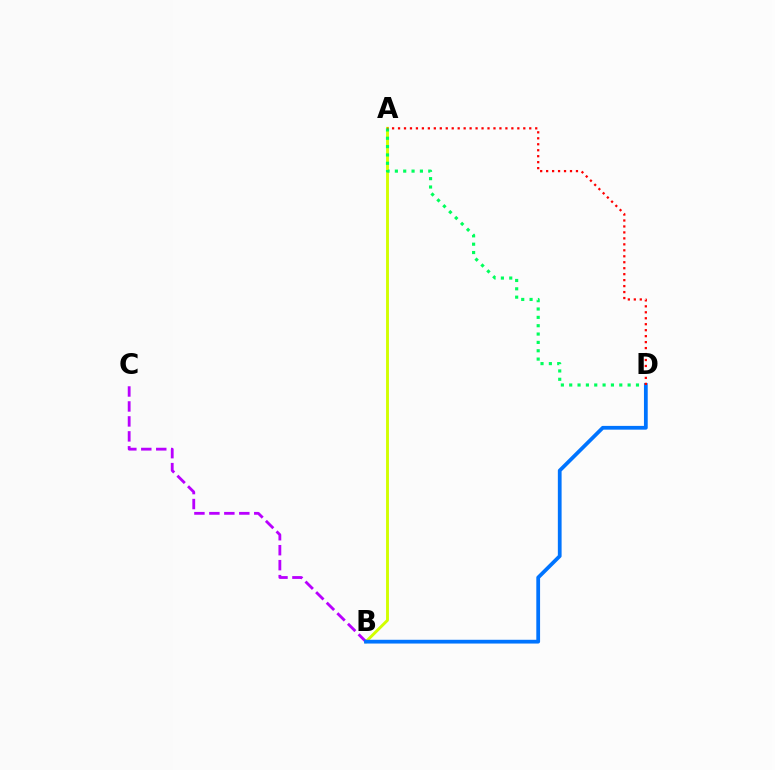{('A', 'B'): [{'color': '#d1ff00', 'line_style': 'solid', 'thickness': 2.09}], ('A', 'D'): [{'color': '#00ff5c', 'line_style': 'dotted', 'thickness': 2.27}, {'color': '#ff0000', 'line_style': 'dotted', 'thickness': 1.62}], ('B', 'C'): [{'color': '#b900ff', 'line_style': 'dashed', 'thickness': 2.03}], ('B', 'D'): [{'color': '#0074ff', 'line_style': 'solid', 'thickness': 2.71}]}